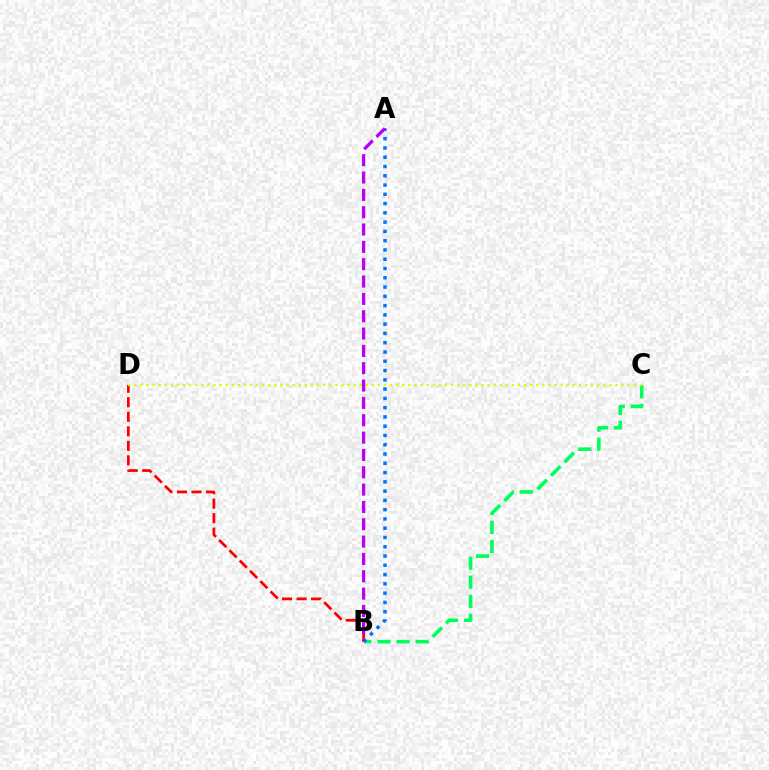{('B', 'D'): [{'color': '#ff0000', 'line_style': 'dashed', 'thickness': 1.97}], ('B', 'C'): [{'color': '#00ff5c', 'line_style': 'dashed', 'thickness': 2.59}], ('C', 'D'): [{'color': '#d1ff00', 'line_style': 'dotted', 'thickness': 1.66}], ('A', 'B'): [{'color': '#0074ff', 'line_style': 'dotted', 'thickness': 2.52}, {'color': '#b900ff', 'line_style': 'dashed', 'thickness': 2.36}]}